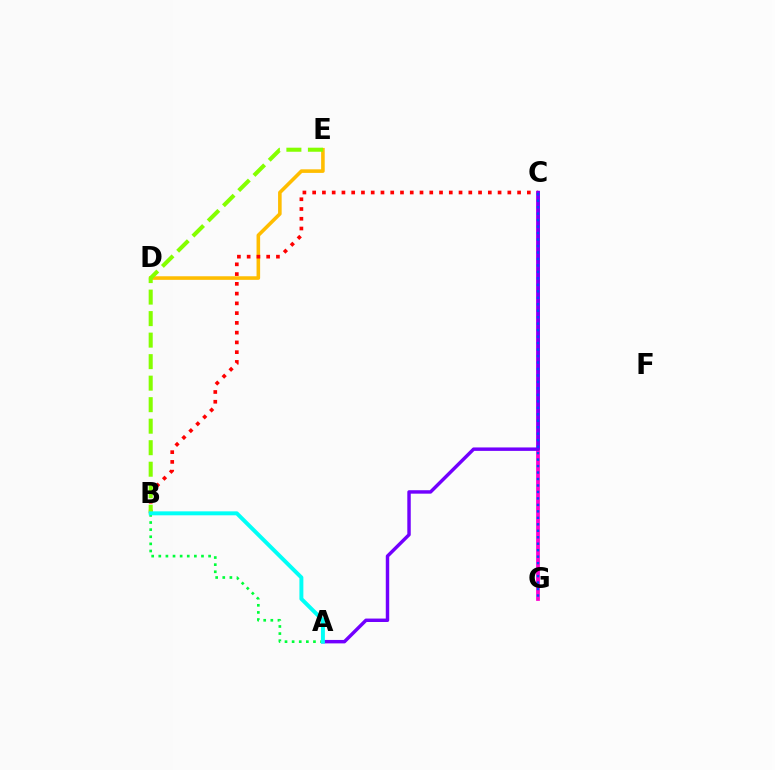{('D', 'E'): [{'color': '#ffbd00', 'line_style': 'solid', 'thickness': 2.58}], ('A', 'B'): [{'color': '#00ff39', 'line_style': 'dotted', 'thickness': 1.93}, {'color': '#00fff6', 'line_style': 'solid', 'thickness': 2.84}], ('C', 'G'): [{'color': '#ff00cf', 'line_style': 'solid', 'thickness': 2.7}, {'color': '#004bff', 'line_style': 'dotted', 'thickness': 1.76}], ('B', 'C'): [{'color': '#ff0000', 'line_style': 'dotted', 'thickness': 2.65}], ('B', 'E'): [{'color': '#84ff00', 'line_style': 'dashed', 'thickness': 2.92}], ('A', 'C'): [{'color': '#7200ff', 'line_style': 'solid', 'thickness': 2.48}]}